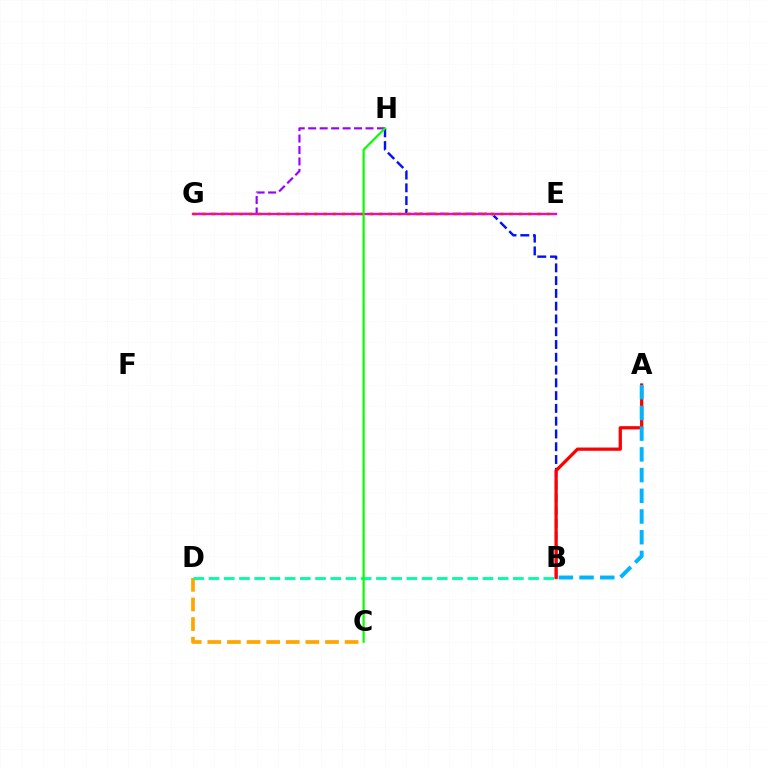{('C', 'D'): [{'color': '#ffa500', 'line_style': 'dashed', 'thickness': 2.66}], ('B', 'H'): [{'color': '#0010ff', 'line_style': 'dashed', 'thickness': 1.74}], ('G', 'H'): [{'color': '#9b00ff', 'line_style': 'dashed', 'thickness': 1.56}], ('A', 'B'): [{'color': '#ff0000', 'line_style': 'solid', 'thickness': 2.34}, {'color': '#00b5ff', 'line_style': 'dashed', 'thickness': 2.81}], ('E', 'G'): [{'color': '#b3ff00', 'line_style': 'dotted', 'thickness': 2.53}, {'color': '#ff00bd', 'line_style': 'solid', 'thickness': 1.69}], ('B', 'D'): [{'color': '#00ff9d', 'line_style': 'dashed', 'thickness': 2.07}], ('C', 'H'): [{'color': '#08ff00', 'line_style': 'solid', 'thickness': 1.58}]}